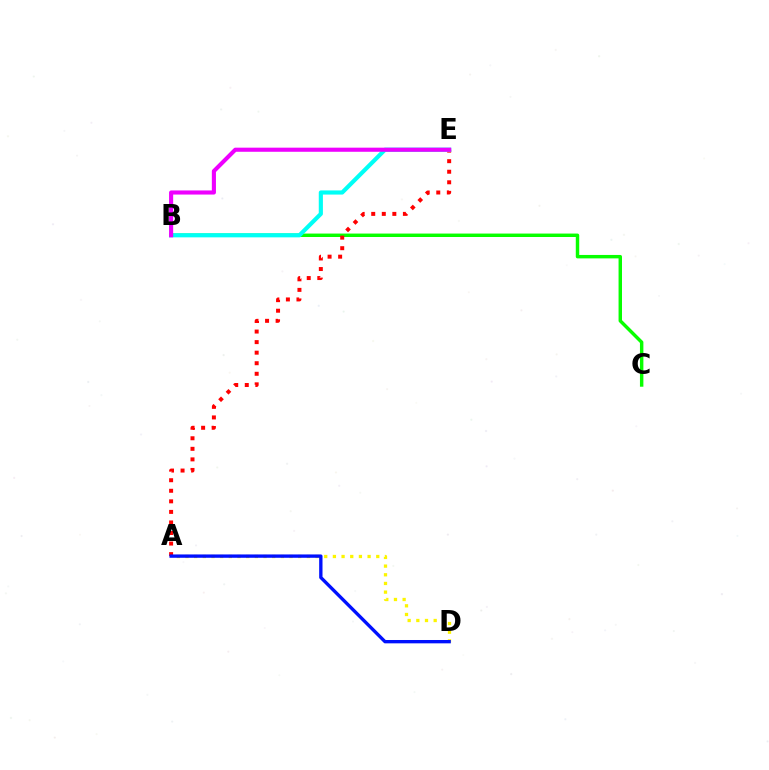{('B', 'C'): [{'color': '#08ff00', 'line_style': 'solid', 'thickness': 2.47}], ('A', 'E'): [{'color': '#ff0000', 'line_style': 'dotted', 'thickness': 2.87}], ('A', 'D'): [{'color': '#fcf500', 'line_style': 'dotted', 'thickness': 2.36}, {'color': '#0010ff', 'line_style': 'solid', 'thickness': 2.4}], ('B', 'E'): [{'color': '#00fff6', 'line_style': 'solid', 'thickness': 2.98}, {'color': '#ee00ff', 'line_style': 'solid', 'thickness': 2.96}]}